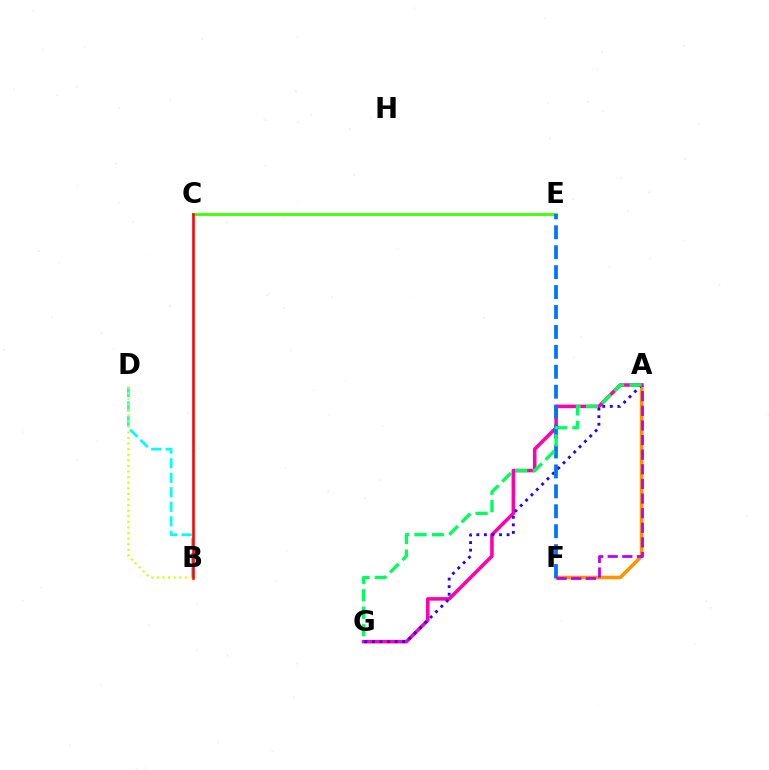{('B', 'D'): [{'color': '#00fff6', 'line_style': 'dashed', 'thickness': 1.97}, {'color': '#d1ff00', 'line_style': 'dotted', 'thickness': 1.52}], ('A', 'F'): [{'color': '#ff9400', 'line_style': 'solid', 'thickness': 2.6}, {'color': '#b900ff', 'line_style': 'dashed', 'thickness': 1.99}], ('C', 'E'): [{'color': '#3dff00', 'line_style': 'solid', 'thickness': 2.0}], ('A', 'G'): [{'color': '#ff00ac', 'line_style': 'solid', 'thickness': 2.55}, {'color': '#2500ff', 'line_style': 'dotted', 'thickness': 2.05}, {'color': '#00ff5c', 'line_style': 'dashed', 'thickness': 2.37}], ('E', 'F'): [{'color': '#0074ff', 'line_style': 'dashed', 'thickness': 2.71}], ('B', 'C'): [{'color': '#ff0000', 'line_style': 'solid', 'thickness': 1.85}]}